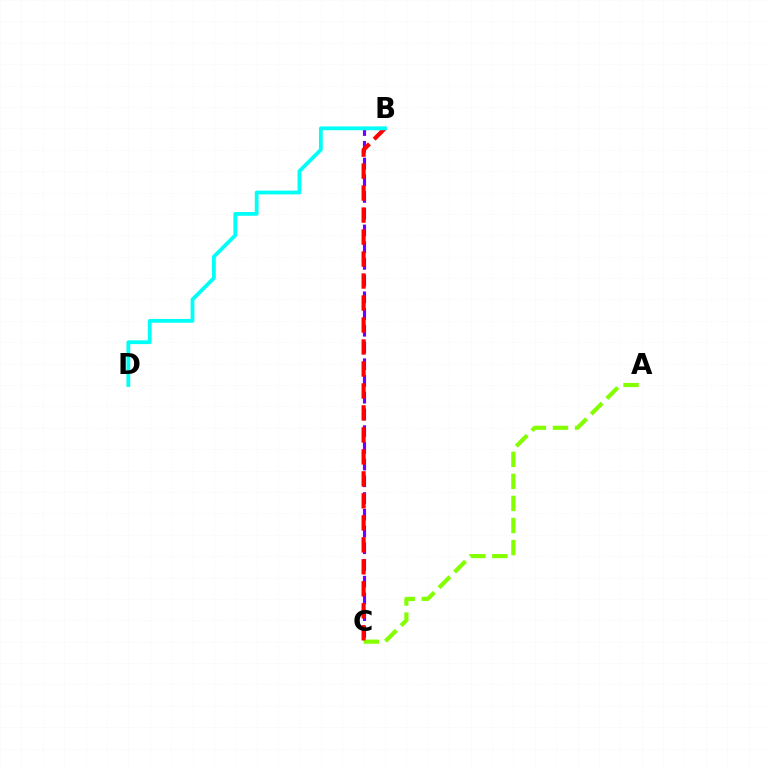{('B', 'C'): [{'color': '#7200ff', 'line_style': 'dashed', 'thickness': 2.27}, {'color': '#ff0000', 'line_style': 'dashed', 'thickness': 2.99}], ('A', 'C'): [{'color': '#84ff00', 'line_style': 'dashed', 'thickness': 3.0}], ('B', 'D'): [{'color': '#00fff6', 'line_style': 'solid', 'thickness': 2.73}]}